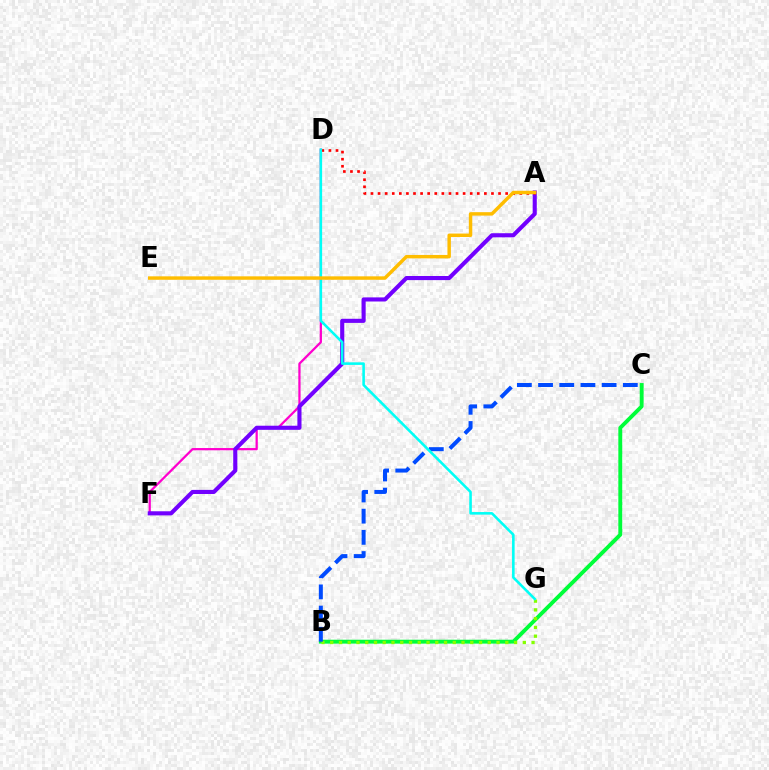{('D', 'F'): [{'color': '#ff00cf', 'line_style': 'solid', 'thickness': 1.62}], ('A', 'F'): [{'color': '#7200ff', 'line_style': 'solid', 'thickness': 2.96}], ('B', 'C'): [{'color': '#00ff39', 'line_style': 'solid', 'thickness': 2.79}, {'color': '#004bff', 'line_style': 'dashed', 'thickness': 2.88}], ('B', 'G'): [{'color': '#84ff00', 'line_style': 'dotted', 'thickness': 2.38}], ('A', 'D'): [{'color': '#ff0000', 'line_style': 'dotted', 'thickness': 1.93}], ('D', 'G'): [{'color': '#00fff6', 'line_style': 'solid', 'thickness': 1.86}], ('A', 'E'): [{'color': '#ffbd00', 'line_style': 'solid', 'thickness': 2.48}]}